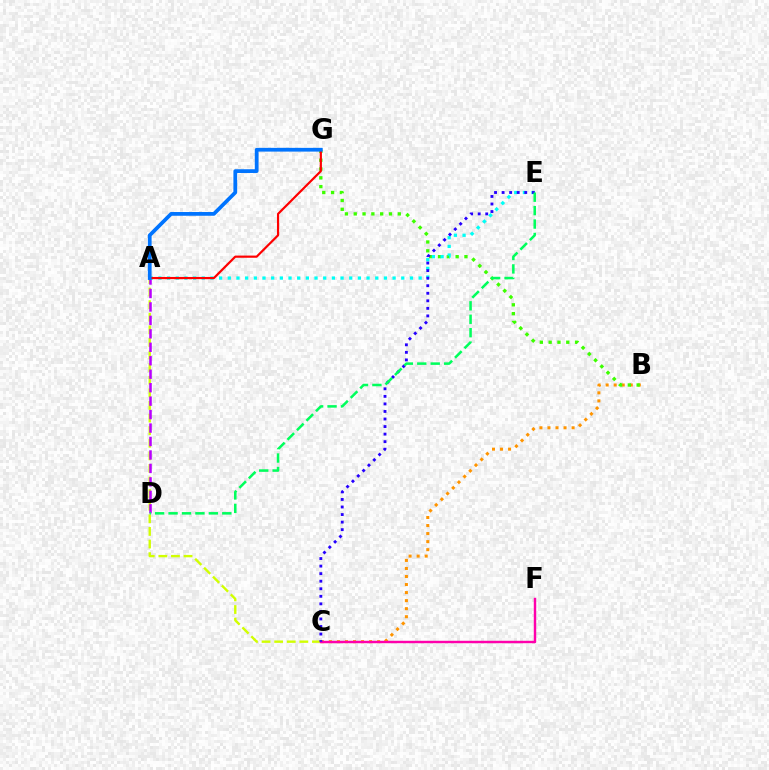{('A', 'C'): [{'color': '#d1ff00', 'line_style': 'dashed', 'thickness': 1.71}], ('A', 'D'): [{'color': '#b900ff', 'line_style': 'dashed', 'thickness': 1.83}], ('B', 'C'): [{'color': '#ff9400', 'line_style': 'dotted', 'thickness': 2.18}], ('C', 'F'): [{'color': '#ff00ac', 'line_style': 'solid', 'thickness': 1.75}], ('B', 'G'): [{'color': '#3dff00', 'line_style': 'dotted', 'thickness': 2.39}], ('A', 'E'): [{'color': '#00fff6', 'line_style': 'dotted', 'thickness': 2.36}], ('A', 'G'): [{'color': '#ff0000', 'line_style': 'solid', 'thickness': 1.58}, {'color': '#0074ff', 'line_style': 'solid', 'thickness': 2.7}], ('C', 'E'): [{'color': '#2500ff', 'line_style': 'dotted', 'thickness': 2.05}], ('D', 'E'): [{'color': '#00ff5c', 'line_style': 'dashed', 'thickness': 1.82}]}